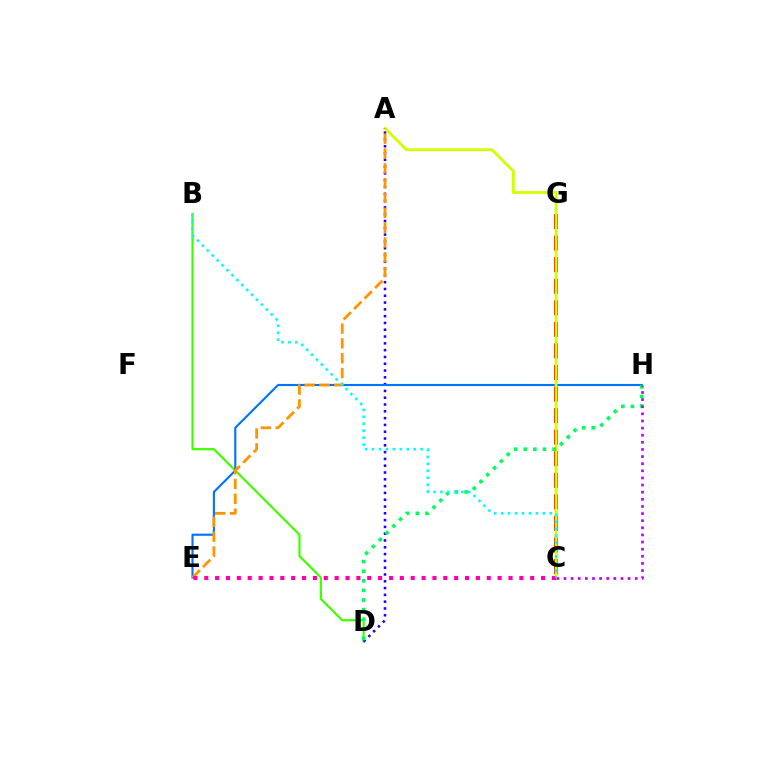{('C', 'G'): [{'color': '#ff0000', 'line_style': 'dashed', 'thickness': 2.93}], ('B', 'D'): [{'color': '#3dff00', 'line_style': 'solid', 'thickness': 1.58}], ('A', 'D'): [{'color': '#2500ff', 'line_style': 'dotted', 'thickness': 1.85}], ('E', 'H'): [{'color': '#0074ff', 'line_style': 'solid', 'thickness': 1.53}], ('A', 'C'): [{'color': '#d1ff00', 'line_style': 'solid', 'thickness': 2.03}], ('A', 'E'): [{'color': '#ff9400', 'line_style': 'dashed', 'thickness': 2.01}], ('D', 'H'): [{'color': '#00ff5c', 'line_style': 'dotted', 'thickness': 2.61}], ('C', 'H'): [{'color': '#b900ff', 'line_style': 'dotted', 'thickness': 1.94}], ('C', 'E'): [{'color': '#ff00ac', 'line_style': 'dotted', 'thickness': 2.95}], ('B', 'C'): [{'color': '#00fff6', 'line_style': 'dotted', 'thickness': 1.89}]}